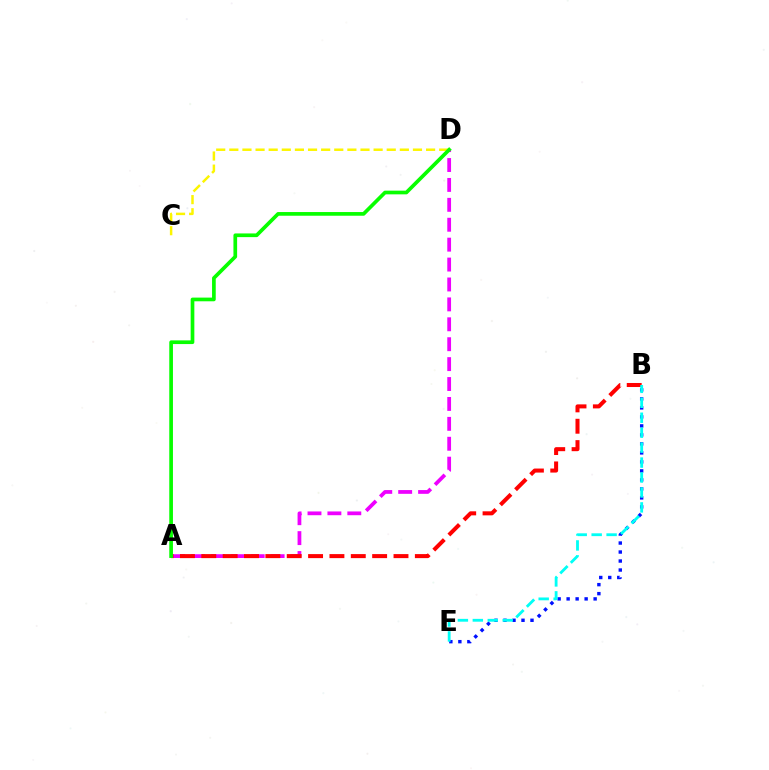{('C', 'D'): [{'color': '#fcf500', 'line_style': 'dashed', 'thickness': 1.78}], ('B', 'E'): [{'color': '#0010ff', 'line_style': 'dotted', 'thickness': 2.45}, {'color': '#00fff6', 'line_style': 'dashed', 'thickness': 2.03}], ('A', 'D'): [{'color': '#ee00ff', 'line_style': 'dashed', 'thickness': 2.7}, {'color': '#08ff00', 'line_style': 'solid', 'thickness': 2.66}], ('A', 'B'): [{'color': '#ff0000', 'line_style': 'dashed', 'thickness': 2.9}]}